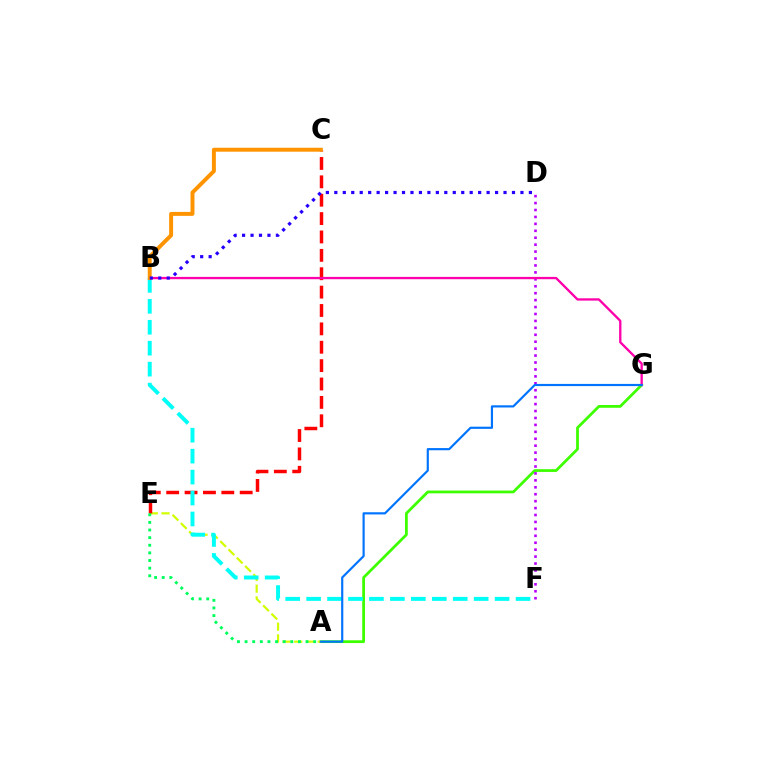{('A', 'G'): [{'color': '#3dff00', 'line_style': 'solid', 'thickness': 1.99}, {'color': '#0074ff', 'line_style': 'solid', 'thickness': 1.57}], ('A', 'E'): [{'color': '#d1ff00', 'line_style': 'dashed', 'thickness': 1.59}, {'color': '#00ff5c', 'line_style': 'dotted', 'thickness': 2.07}], ('D', 'F'): [{'color': '#b900ff', 'line_style': 'dotted', 'thickness': 1.88}], ('C', 'E'): [{'color': '#ff0000', 'line_style': 'dashed', 'thickness': 2.5}], ('B', 'G'): [{'color': '#ff00ac', 'line_style': 'solid', 'thickness': 1.67}], ('B', 'F'): [{'color': '#00fff6', 'line_style': 'dashed', 'thickness': 2.85}], ('B', 'C'): [{'color': '#ff9400', 'line_style': 'solid', 'thickness': 2.84}], ('B', 'D'): [{'color': '#2500ff', 'line_style': 'dotted', 'thickness': 2.3}]}